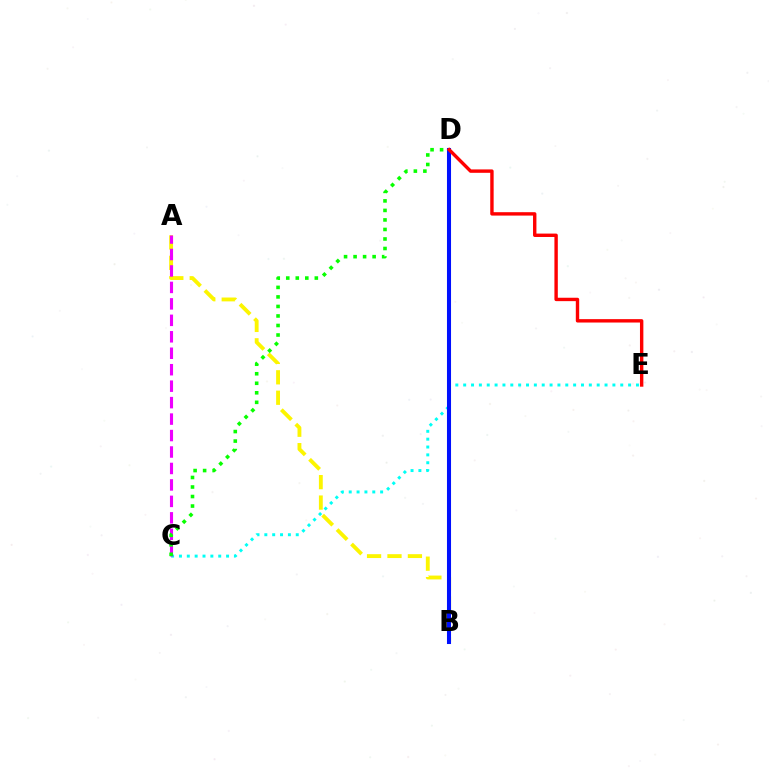{('C', 'E'): [{'color': '#00fff6', 'line_style': 'dotted', 'thickness': 2.13}], ('A', 'B'): [{'color': '#fcf500', 'line_style': 'dashed', 'thickness': 2.77}], ('B', 'D'): [{'color': '#0010ff', 'line_style': 'solid', 'thickness': 2.92}], ('A', 'C'): [{'color': '#ee00ff', 'line_style': 'dashed', 'thickness': 2.24}], ('C', 'D'): [{'color': '#08ff00', 'line_style': 'dotted', 'thickness': 2.59}], ('D', 'E'): [{'color': '#ff0000', 'line_style': 'solid', 'thickness': 2.44}]}